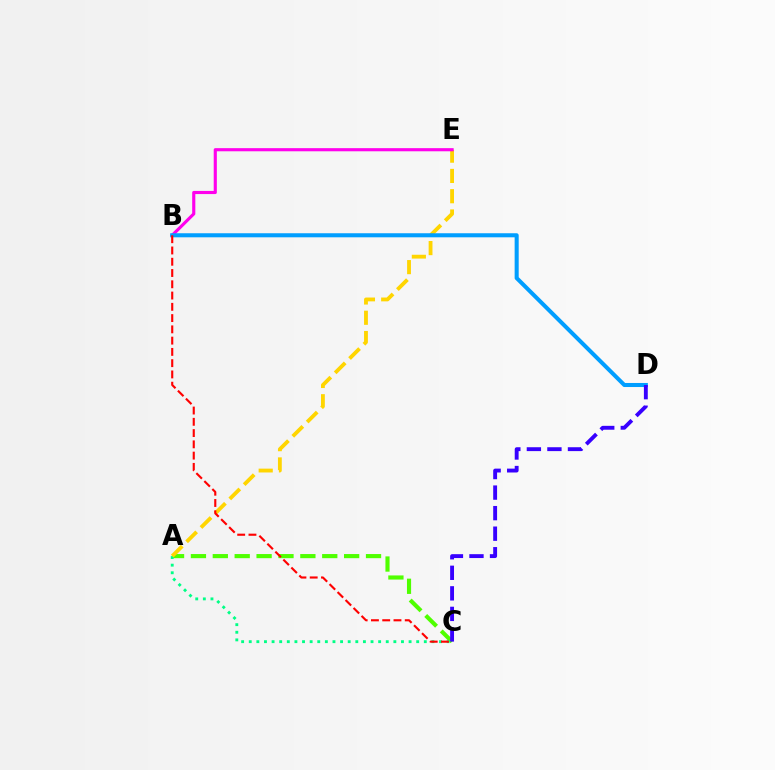{('A', 'C'): [{'color': '#4fff00', 'line_style': 'dashed', 'thickness': 2.97}, {'color': '#00ff86', 'line_style': 'dotted', 'thickness': 2.07}], ('A', 'E'): [{'color': '#ffd500', 'line_style': 'dashed', 'thickness': 2.75}], ('B', 'E'): [{'color': '#ff00ed', 'line_style': 'solid', 'thickness': 2.25}], ('B', 'D'): [{'color': '#009eff', 'line_style': 'solid', 'thickness': 2.92}], ('B', 'C'): [{'color': '#ff0000', 'line_style': 'dashed', 'thickness': 1.53}], ('C', 'D'): [{'color': '#3700ff', 'line_style': 'dashed', 'thickness': 2.79}]}